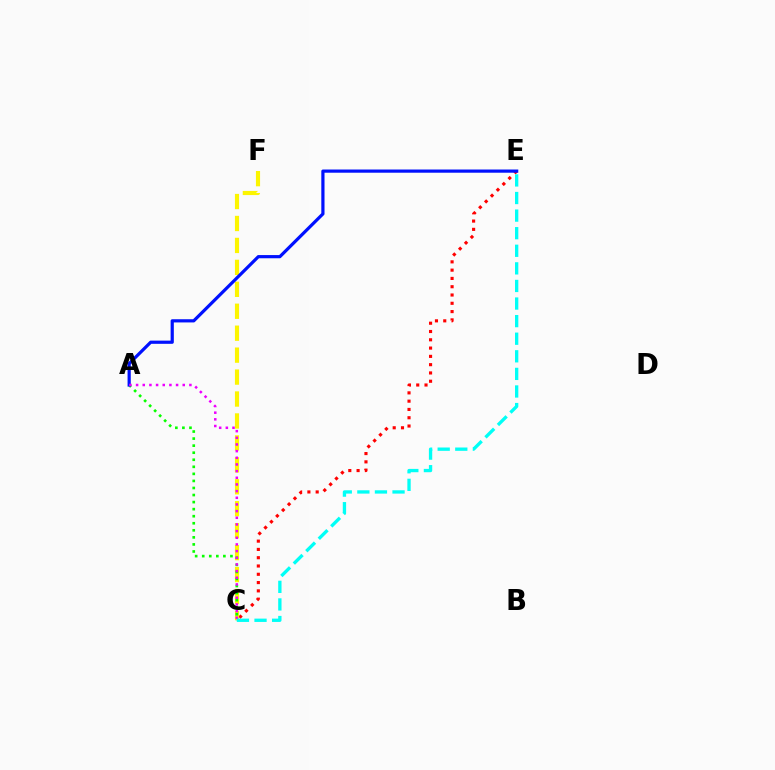{('C', 'E'): [{'color': '#ff0000', 'line_style': 'dotted', 'thickness': 2.25}, {'color': '#00fff6', 'line_style': 'dashed', 'thickness': 2.39}], ('C', 'F'): [{'color': '#fcf500', 'line_style': 'dashed', 'thickness': 2.98}], ('A', 'C'): [{'color': '#08ff00', 'line_style': 'dotted', 'thickness': 1.92}, {'color': '#ee00ff', 'line_style': 'dotted', 'thickness': 1.81}], ('A', 'E'): [{'color': '#0010ff', 'line_style': 'solid', 'thickness': 2.3}]}